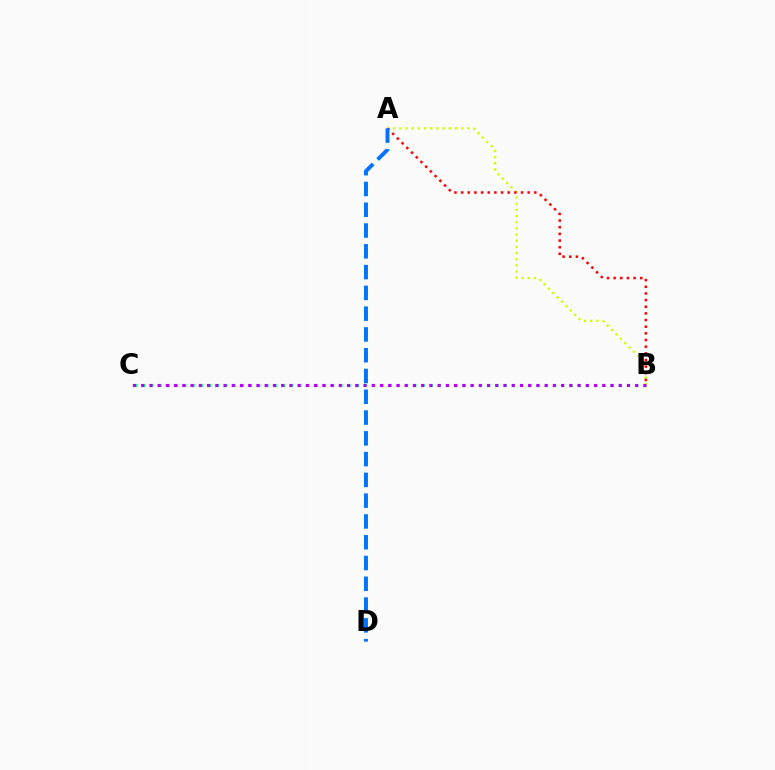{('B', 'C'): [{'color': '#00ff5c', 'line_style': 'dotted', 'thickness': 2.23}, {'color': '#b900ff', 'line_style': 'dotted', 'thickness': 2.24}], ('A', 'B'): [{'color': '#d1ff00', 'line_style': 'dotted', 'thickness': 1.68}, {'color': '#ff0000', 'line_style': 'dotted', 'thickness': 1.81}], ('A', 'D'): [{'color': '#0074ff', 'line_style': 'dashed', 'thickness': 2.82}]}